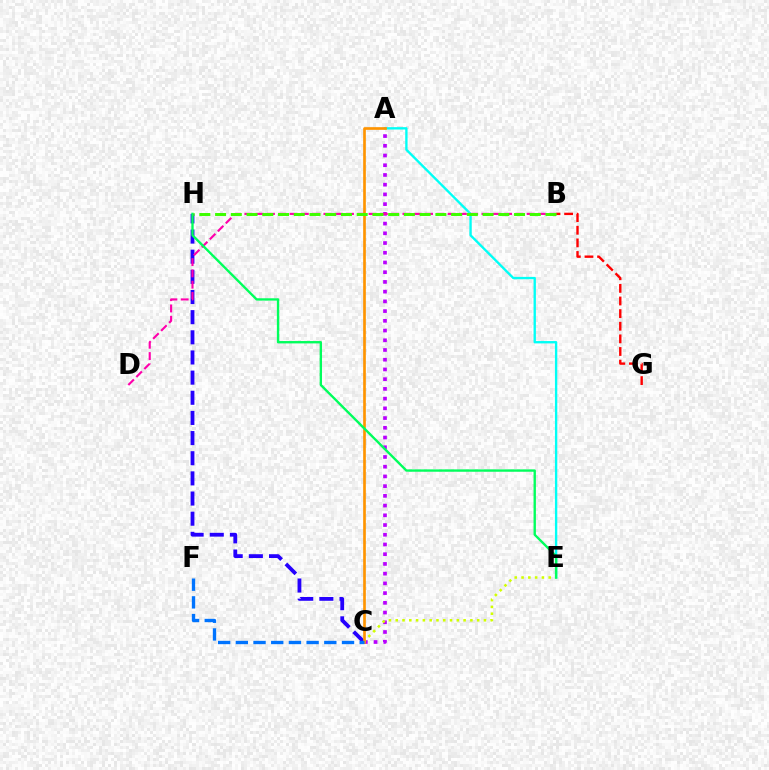{('A', 'E'): [{'color': '#00fff6', 'line_style': 'solid', 'thickness': 1.69}], ('A', 'C'): [{'color': '#b900ff', 'line_style': 'dotted', 'thickness': 2.64}, {'color': '#ff9400', 'line_style': 'solid', 'thickness': 1.92}], ('C', 'E'): [{'color': '#d1ff00', 'line_style': 'dotted', 'thickness': 1.84}], ('C', 'H'): [{'color': '#2500ff', 'line_style': 'dashed', 'thickness': 2.74}], ('B', 'D'): [{'color': '#ff00ac', 'line_style': 'dashed', 'thickness': 1.53}], ('B', 'G'): [{'color': '#ff0000', 'line_style': 'dashed', 'thickness': 1.71}], ('C', 'F'): [{'color': '#0074ff', 'line_style': 'dashed', 'thickness': 2.4}], ('E', 'H'): [{'color': '#00ff5c', 'line_style': 'solid', 'thickness': 1.7}], ('B', 'H'): [{'color': '#3dff00', 'line_style': 'dashed', 'thickness': 2.14}]}